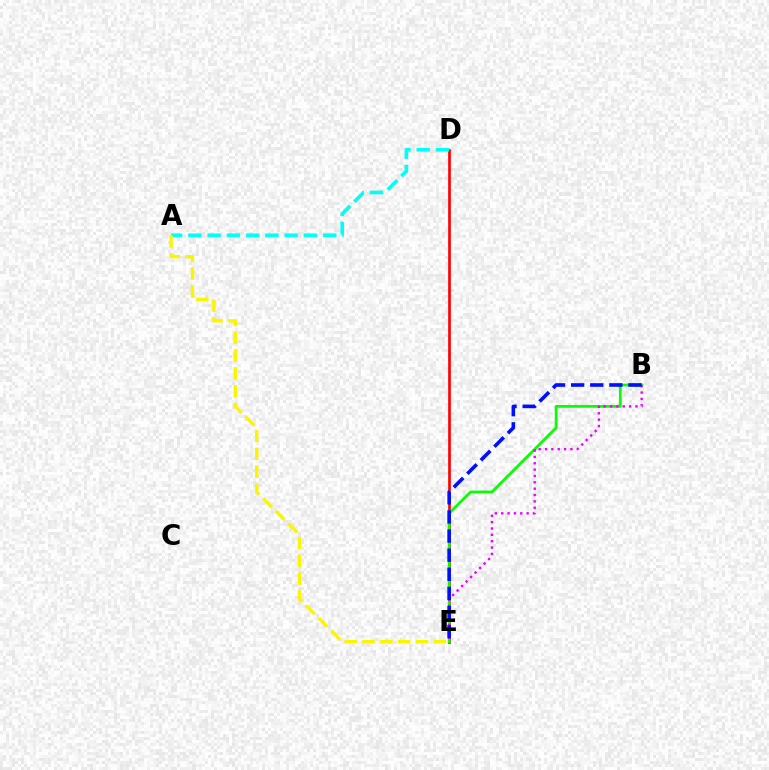{('D', 'E'): [{'color': '#ff0000', 'line_style': 'solid', 'thickness': 1.92}], ('A', 'D'): [{'color': '#00fff6', 'line_style': 'dashed', 'thickness': 2.62}], ('B', 'E'): [{'color': '#08ff00', 'line_style': 'solid', 'thickness': 1.98}, {'color': '#ee00ff', 'line_style': 'dotted', 'thickness': 1.73}, {'color': '#0010ff', 'line_style': 'dashed', 'thickness': 2.6}], ('A', 'E'): [{'color': '#fcf500', 'line_style': 'dashed', 'thickness': 2.42}]}